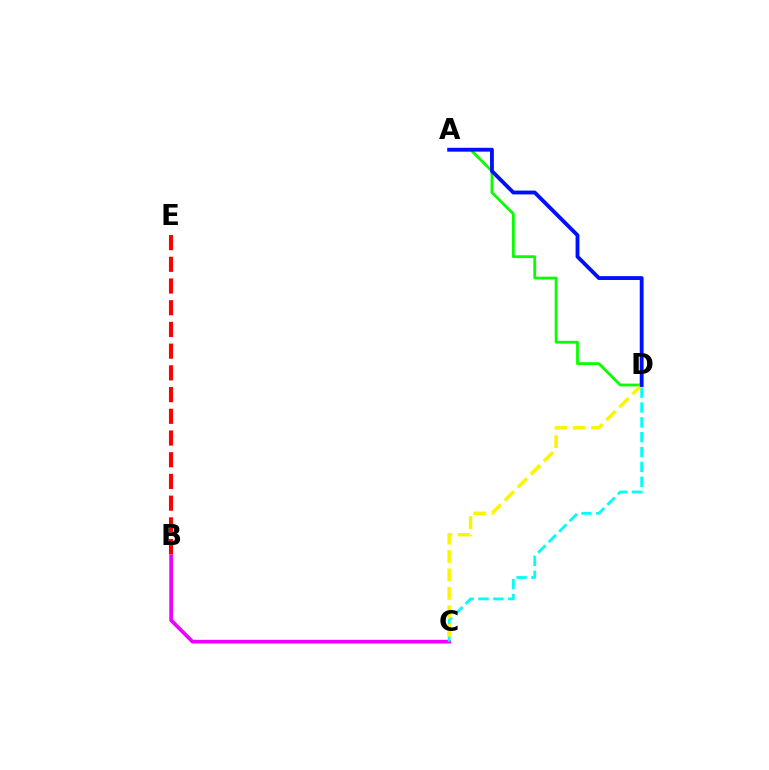{('B', 'C'): [{'color': '#ee00ff', 'line_style': 'solid', 'thickness': 2.66}], ('A', 'D'): [{'color': '#08ff00', 'line_style': 'solid', 'thickness': 2.02}, {'color': '#0010ff', 'line_style': 'solid', 'thickness': 2.77}], ('C', 'D'): [{'color': '#00fff6', 'line_style': 'dashed', 'thickness': 2.02}, {'color': '#fcf500', 'line_style': 'dashed', 'thickness': 2.5}], ('B', 'E'): [{'color': '#ff0000', 'line_style': 'dashed', 'thickness': 2.95}]}